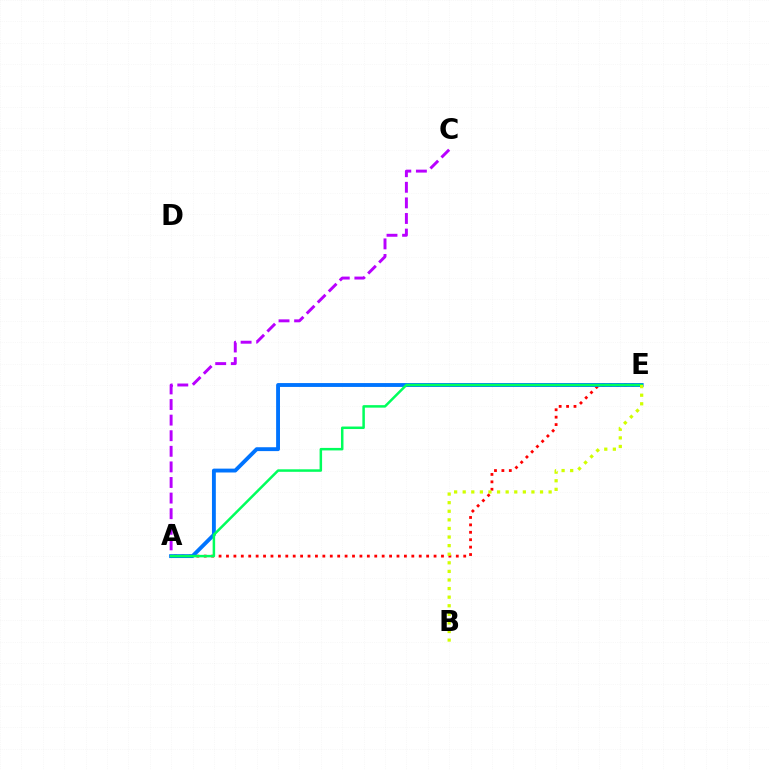{('A', 'E'): [{'color': '#ff0000', 'line_style': 'dotted', 'thickness': 2.01}, {'color': '#0074ff', 'line_style': 'solid', 'thickness': 2.79}, {'color': '#00ff5c', 'line_style': 'solid', 'thickness': 1.8}], ('A', 'C'): [{'color': '#b900ff', 'line_style': 'dashed', 'thickness': 2.12}], ('B', 'E'): [{'color': '#d1ff00', 'line_style': 'dotted', 'thickness': 2.33}]}